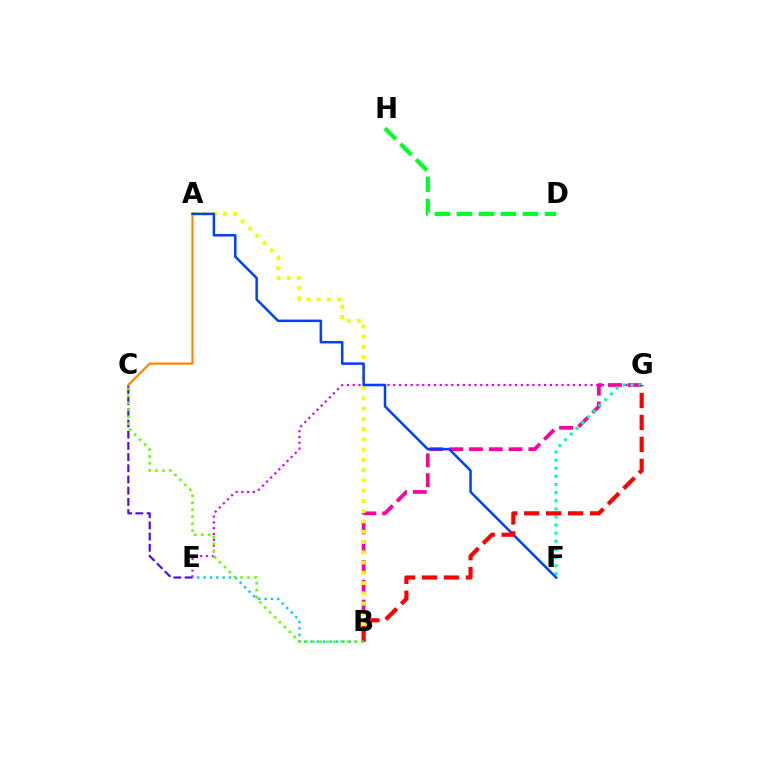{('E', 'G'): [{'color': '#d600ff', 'line_style': 'dotted', 'thickness': 1.58}], ('B', 'G'): [{'color': '#ff00a0', 'line_style': 'dashed', 'thickness': 2.69}, {'color': '#ff0000', 'line_style': 'dashed', 'thickness': 2.99}], ('F', 'G'): [{'color': '#00ffaf', 'line_style': 'dotted', 'thickness': 2.2}], ('A', 'C'): [{'color': '#ff8800', 'line_style': 'solid', 'thickness': 1.6}], ('A', 'B'): [{'color': '#eeff00', 'line_style': 'dotted', 'thickness': 2.79}], ('D', 'H'): [{'color': '#00ff27', 'line_style': 'dashed', 'thickness': 2.99}], ('C', 'E'): [{'color': '#4f00ff', 'line_style': 'dashed', 'thickness': 1.52}], ('A', 'F'): [{'color': '#003fff', 'line_style': 'solid', 'thickness': 1.8}], ('B', 'E'): [{'color': '#00c7ff', 'line_style': 'dotted', 'thickness': 1.73}], ('B', 'C'): [{'color': '#66ff00', 'line_style': 'dotted', 'thickness': 1.89}]}